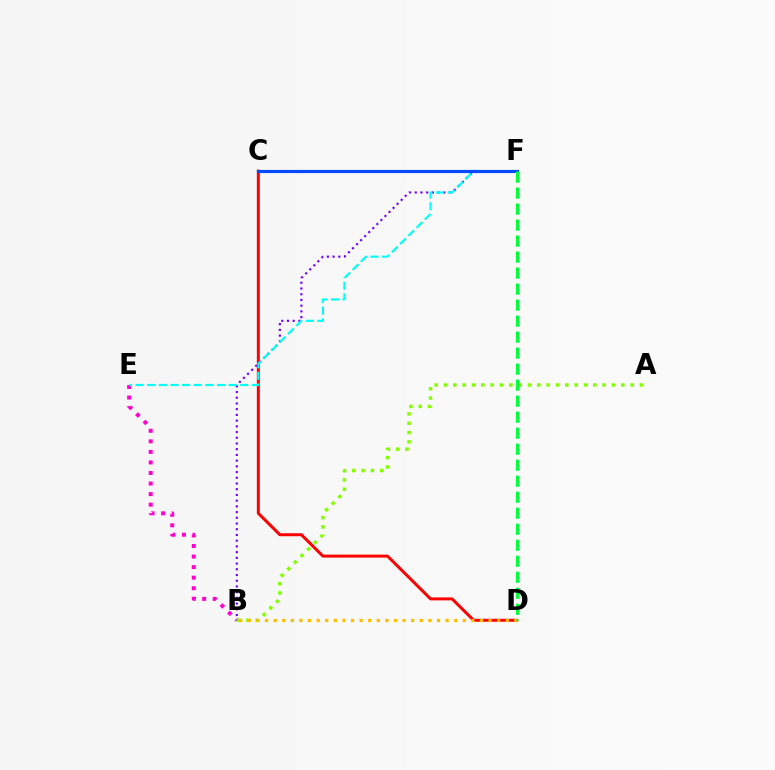{('B', 'E'): [{'color': '#ff00cf', 'line_style': 'dotted', 'thickness': 2.87}], ('C', 'D'): [{'color': '#ff0000', 'line_style': 'solid', 'thickness': 2.15}], ('B', 'F'): [{'color': '#7200ff', 'line_style': 'dotted', 'thickness': 1.55}], ('A', 'B'): [{'color': '#84ff00', 'line_style': 'dotted', 'thickness': 2.54}], ('E', 'F'): [{'color': '#00fff6', 'line_style': 'dashed', 'thickness': 1.58}], ('B', 'D'): [{'color': '#ffbd00', 'line_style': 'dotted', 'thickness': 2.34}], ('C', 'F'): [{'color': '#004bff', 'line_style': 'solid', 'thickness': 2.29}], ('D', 'F'): [{'color': '#00ff39', 'line_style': 'dashed', 'thickness': 2.17}]}